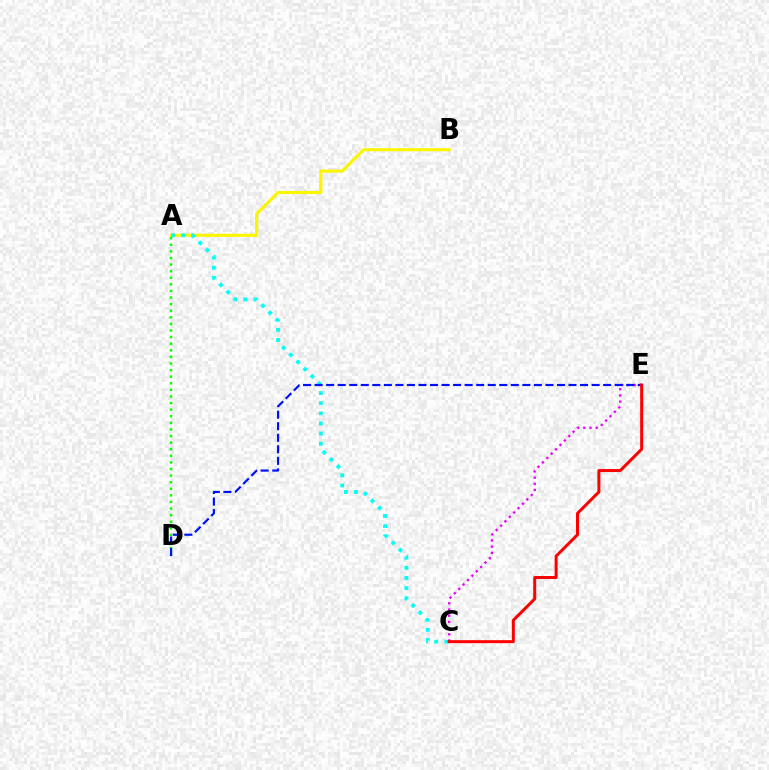{('A', 'D'): [{'color': '#08ff00', 'line_style': 'dotted', 'thickness': 1.79}], ('A', 'B'): [{'color': '#fcf500', 'line_style': 'solid', 'thickness': 2.25}], ('A', 'C'): [{'color': '#00fff6', 'line_style': 'dotted', 'thickness': 2.75}], ('C', 'E'): [{'color': '#ee00ff', 'line_style': 'dotted', 'thickness': 1.68}, {'color': '#ff0000', 'line_style': 'solid', 'thickness': 2.15}], ('D', 'E'): [{'color': '#0010ff', 'line_style': 'dashed', 'thickness': 1.57}]}